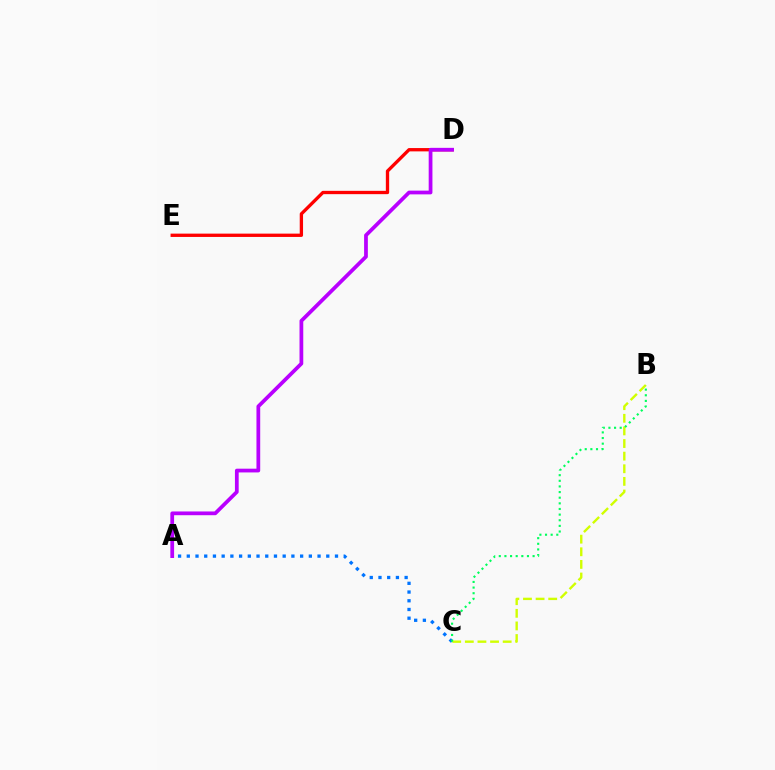{('B', 'C'): [{'color': '#d1ff00', 'line_style': 'dashed', 'thickness': 1.71}, {'color': '#00ff5c', 'line_style': 'dotted', 'thickness': 1.53}], ('D', 'E'): [{'color': '#ff0000', 'line_style': 'solid', 'thickness': 2.39}], ('A', 'C'): [{'color': '#0074ff', 'line_style': 'dotted', 'thickness': 2.37}], ('A', 'D'): [{'color': '#b900ff', 'line_style': 'solid', 'thickness': 2.7}]}